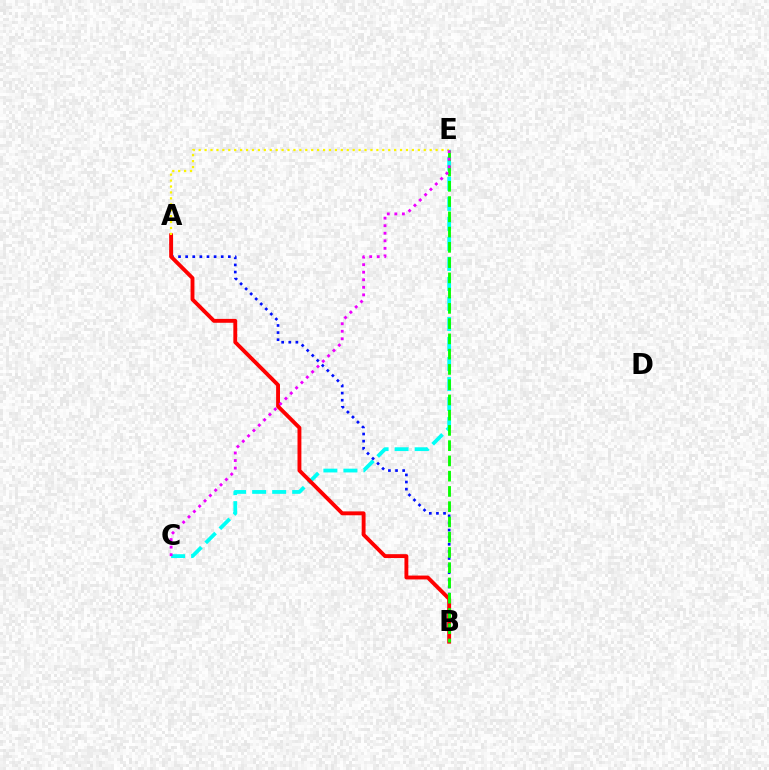{('C', 'E'): [{'color': '#00fff6', 'line_style': 'dashed', 'thickness': 2.72}, {'color': '#ee00ff', 'line_style': 'dotted', 'thickness': 2.05}], ('A', 'B'): [{'color': '#0010ff', 'line_style': 'dotted', 'thickness': 1.93}, {'color': '#ff0000', 'line_style': 'solid', 'thickness': 2.79}], ('B', 'E'): [{'color': '#08ff00', 'line_style': 'dashed', 'thickness': 2.07}], ('A', 'E'): [{'color': '#fcf500', 'line_style': 'dotted', 'thickness': 1.61}]}